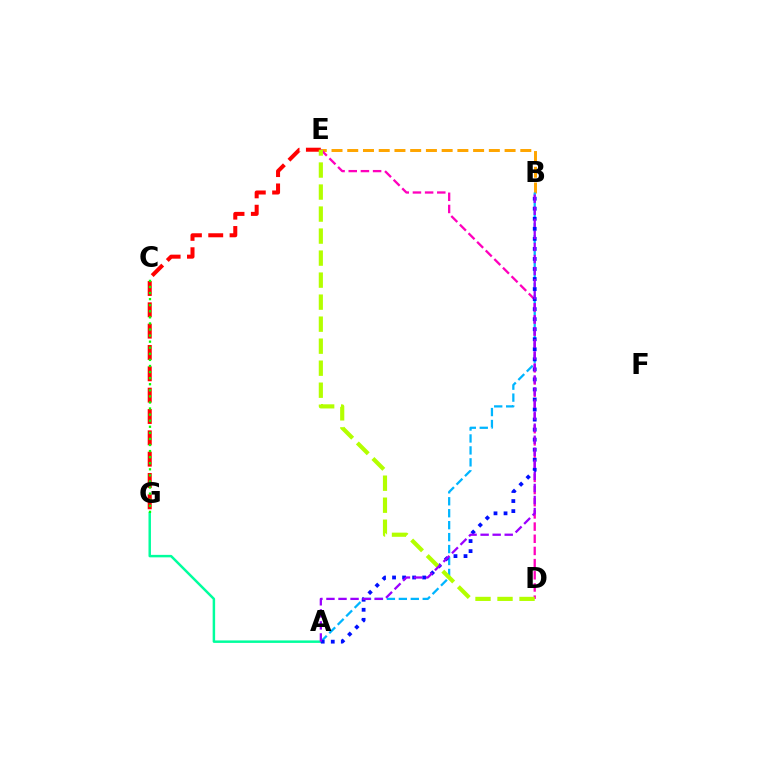{('B', 'E'): [{'color': '#ffa500', 'line_style': 'dashed', 'thickness': 2.14}], ('E', 'G'): [{'color': '#ff0000', 'line_style': 'dashed', 'thickness': 2.9}], ('A', 'B'): [{'color': '#00b5ff', 'line_style': 'dashed', 'thickness': 1.62}, {'color': '#0010ff', 'line_style': 'dotted', 'thickness': 2.73}, {'color': '#9b00ff', 'line_style': 'dashed', 'thickness': 1.64}], ('D', 'E'): [{'color': '#ff00bd', 'line_style': 'dashed', 'thickness': 1.65}, {'color': '#b3ff00', 'line_style': 'dashed', 'thickness': 2.99}], ('A', 'G'): [{'color': '#00ff9d', 'line_style': 'solid', 'thickness': 1.78}], ('C', 'G'): [{'color': '#08ff00', 'line_style': 'dotted', 'thickness': 1.65}]}